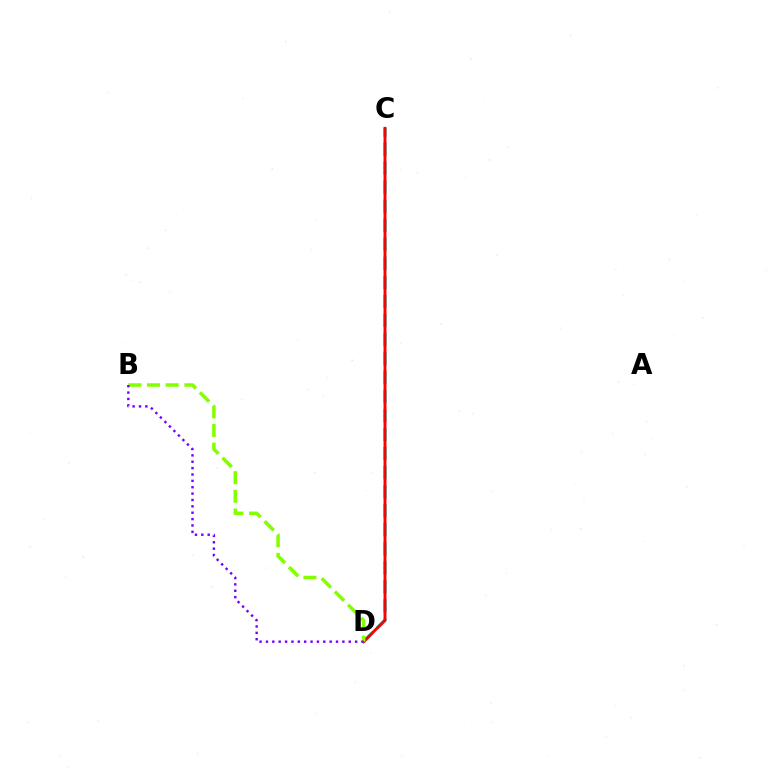{('C', 'D'): [{'color': '#00fff6', 'line_style': 'dashed', 'thickness': 2.59}, {'color': '#ff0000', 'line_style': 'solid', 'thickness': 2.11}], ('B', 'D'): [{'color': '#84ff00', 'line_style': 'dashed', 'thickness': 2.54}, {'color': '#7200ff', 'line_style': 'dotted', 'thickness': 1.73}]}